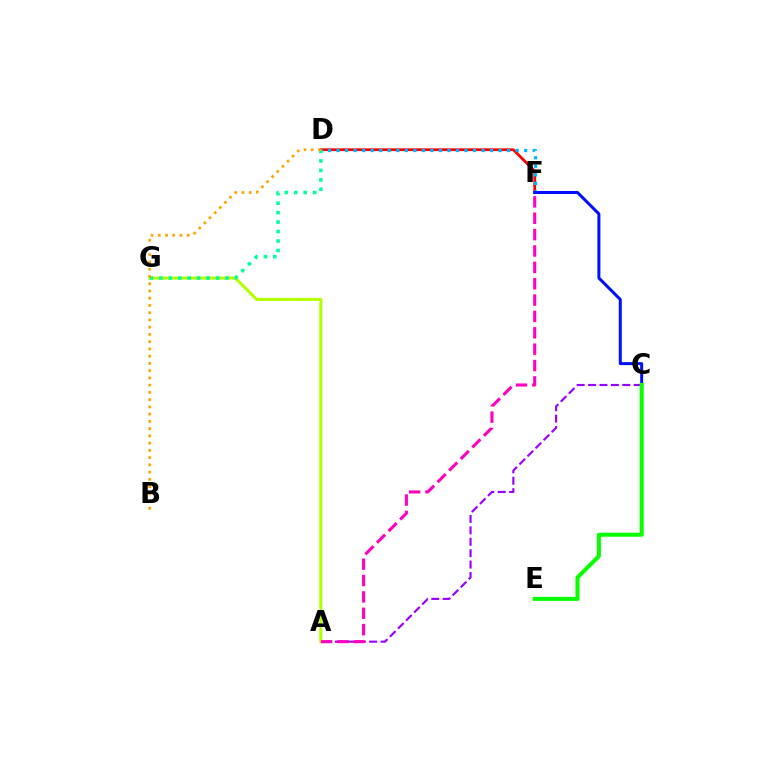{('A', 'C'): [{'color': '#9b00ff', 'line_style': 'dashed', 'thickness': 1.55}], ('D', 'F'): [{'color': '#ff0000', 'line_style': 'solid', 'thickness': 2.01}, {'color': '#00b5ff', 'line_style': 'dotted', 'thickness': 2.32}], ('A', 'G'): [{'color': '#b3ff00', 'line_style': 'solid', 'thickness': 2.19}], ('D', 'G'): [{'color': '#00ff9d', 'line_style': 'dotted', 'thickness': 2.57}], ('B', 'D'): [{'color': '#ffa500', 'line_style': 'dotted', 'thickness': 1.97}], ('A', 'F'): [{'color': '#ff00bd', 'line_style': 'dashed', 'thickness': 2.22}], ('C', 'F'): [{'color': '#0010ff', 'line_style': 'solid', 'thickness': 2.16}], ('C', 'E'): [{'color': '#08ff00', 'line_style': 'solid', 'thickness': 2.91}]}